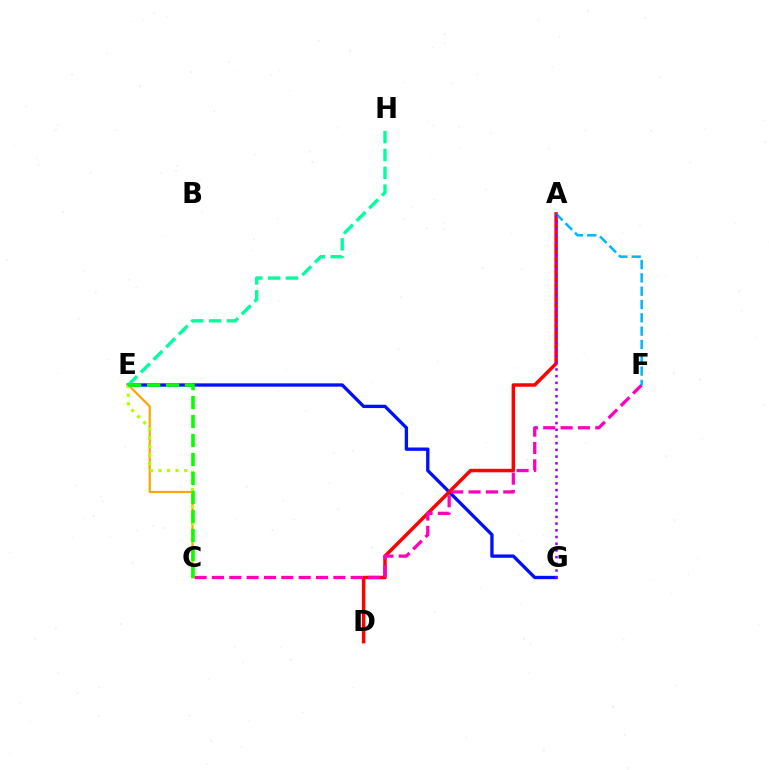{('E', 'G'): [{'color': '#0010ff', 'line_style': 'solid', 'thickness': 2.4}], ('A', 'D'): [{'color': '#ff0000', 'line_style': 'solid', 'thickness': 2.51}], ('E', 'H'): [{'color': '#00ff9d', 'line_style': 'dashed', 'thickness': 2.43}], ('C', 'F'): [{'color': '#ff00bd', 'line_style': 'dashed', 'thickness': 2.36}], ('A', 'F'): [{'color': '#00b5ff', 'line_style': 'dashed', 'thickness': 1.81}], ('C', 'E'): [{'color': '#ffa500', 'line_style': 'solid', 'thickness': 1.58}, {'color': '#b3ff00', 'line_style': 'dotted', 'thickness': 2.33}, {'color': '#08ff00', 'line_style': 'dashed', 'thickness': 2.58}], ('A', 'G'): [{'color': '#9b00ff', 'line_style': 'dotted', 'thickness': 1.82}]}